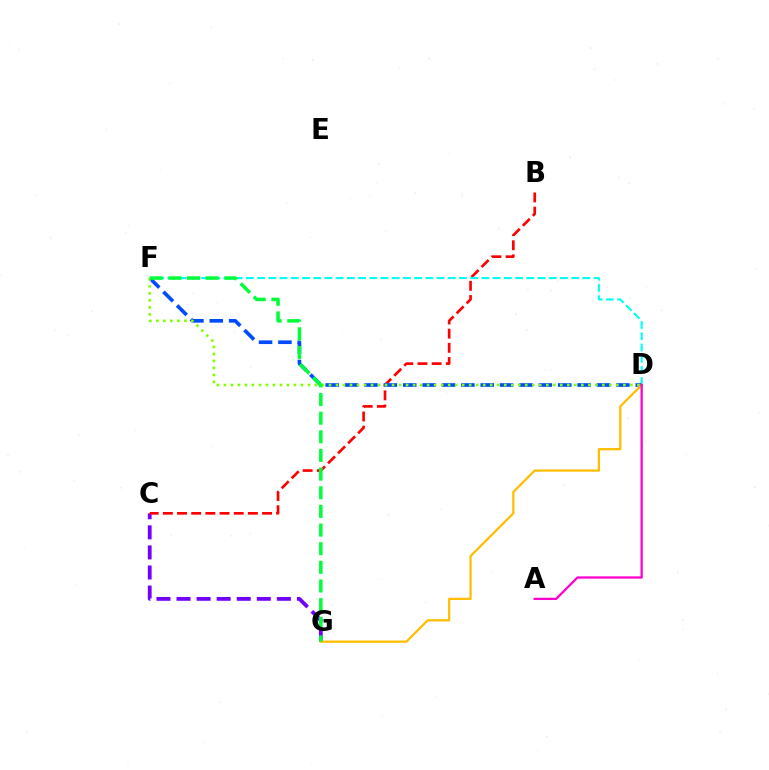{('C', 'G'): [{'color': '#7200ff', 'line_style': 'dashed', 'thickness': 2.73}], ('B', 'C'): [{'color': '#ff0000', 'line_style': 'dashed', 'thickness': 1.92}], ('D', 'F'): [{'color': '#00fff6', 'line_style': 'dashed', 'thickness': 1.52}, {'color': '#004bff', 'line_style': 'dashed', 'thickness': 2.63}, {'color': '#84ff00', 'line_style': 'dotted', 'thickness': 1.9}], ('D', 'G'): [{'color': '#ffbd00', 'line_style': 'solid', 'thickness': 1.62}], ('A', 'D'): [{'color': '#ff00cf', 'line_style': 'solid', 'thickness': 1.64}], ('F', 'G'): [{'color': '#00ff39', 'line_style': 'dashed', 'thickness': 2.53}]}